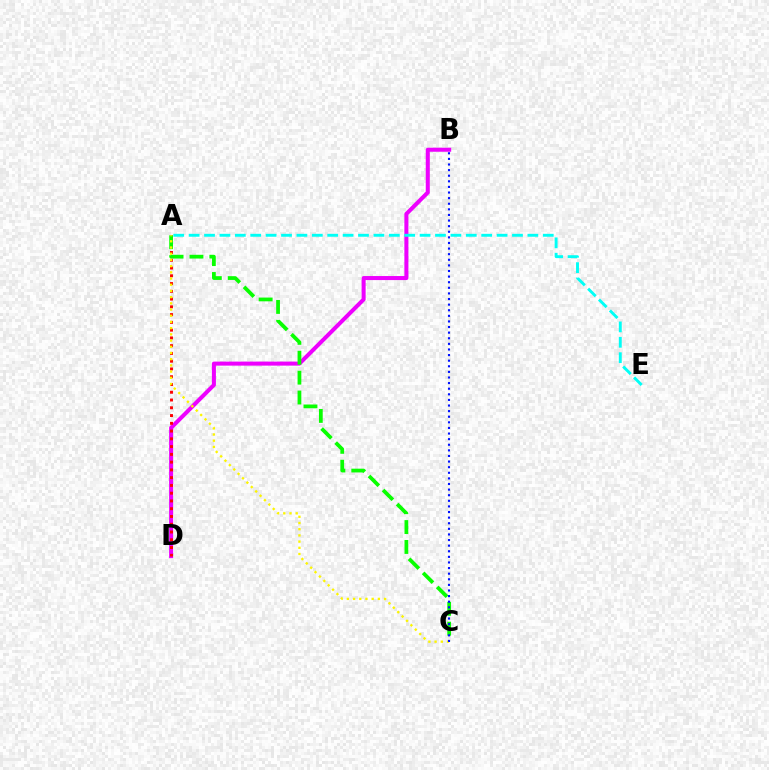{('B', 'D'): [{'color': '#ee00ff', 'line_style': 'solid', 'thickness': 2.91}], ('A', 'E'): [{'color': '#00fff6', 'line_style': 'dashed', 'thickness': 2.09}], ('A', 'D'): [{'color': '#ff0000', 'line_style': 'dotted', 'thickness': 2.11}], ('A', 'C'): [{'color': '#08ff00', 'line_style': 'dashed', 'thickness': 2.7}, {'color': '#fcf500', 'line_style': 'dotted', 'thickness': 1.69}], ('B', 'C'): [{'color': '#0010ff', 'line_style': 'dotted', 'thickness': 1.52}]}